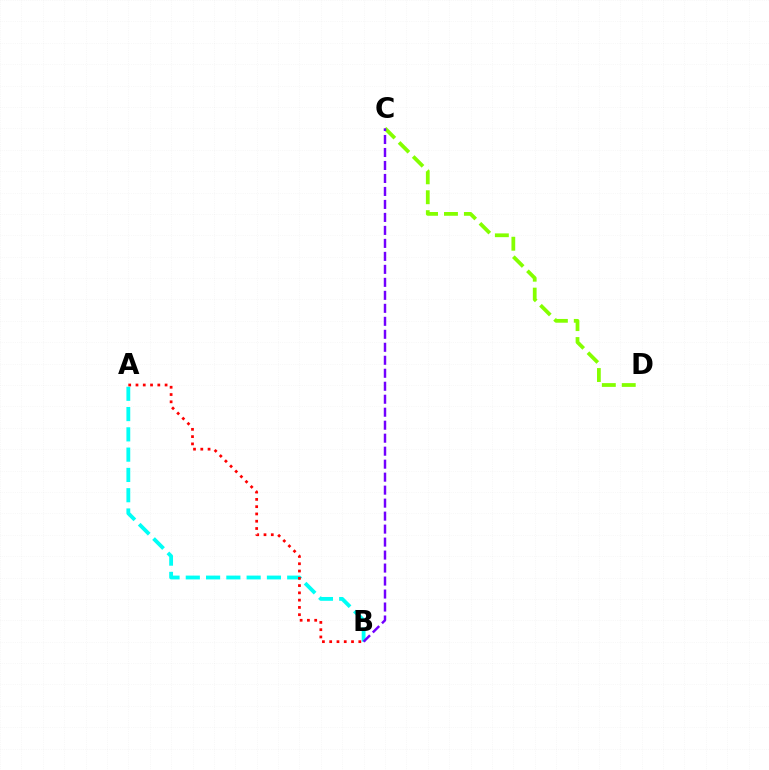{('A', 'B'): [{'color': '#00fff6', 'line_style': 'dashed', 'thickness': 2.76}, {'color': '#ff0000', 'line_style': 'dotted', 'thickness': 1.98}], ('C', 'D'): [{'color': '#84ff00', 'line_style': 'dashed', 'thickness': 2.71}], ('B', 'C'): [{'color': '#7200ff', 'line_style': 'dashed', 'thickness': 1.76}]}